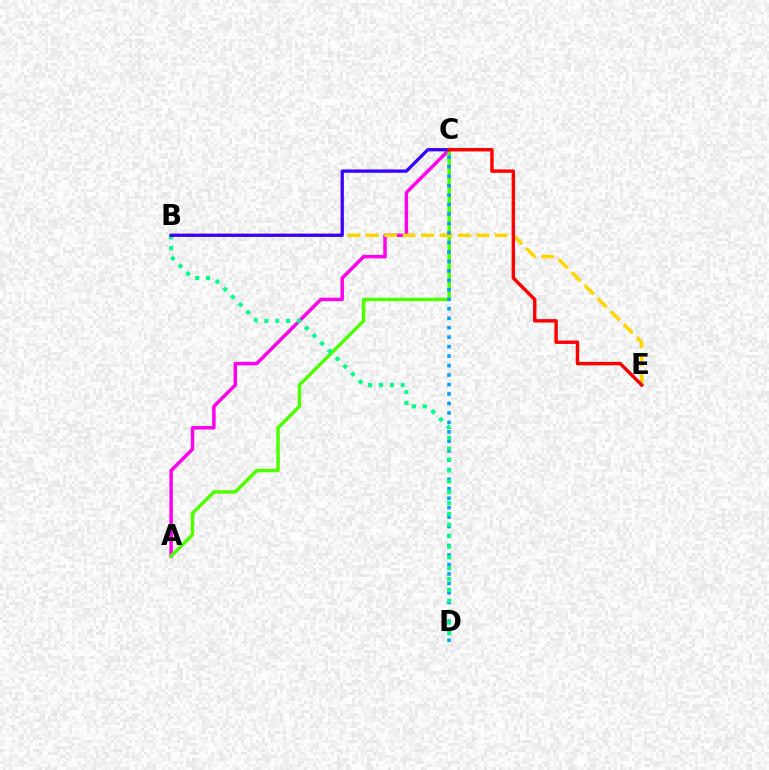{('A', 'C'): [{'color': '#ff00ed', 'line_style': 'solid', 'thickness': 2.49}, {'color': '#4fff00', 'line_style': 'solid', 'thickness': 2.51}], ('B', 'E'): [{'color': '#ffd500', 'line_style': 'dashed', 'thickness': 2.5}], ('C', 'D'): [{'color': '#009eff', 'line_style': 'dotted', 'thickness': 2.57}], ('B', 'D'): [{'color': '#00ff86', 'line_style': 'dotted', 'thickness': 2.95}], ('B', 'C'): [{'color': '#3700ff', 'line_style': 'solid', 'thickness': 2.36}], ('C', 'E'): [{'color': '#ff0000', 'line_style': 'solid', 'thickness': 2.46}]}